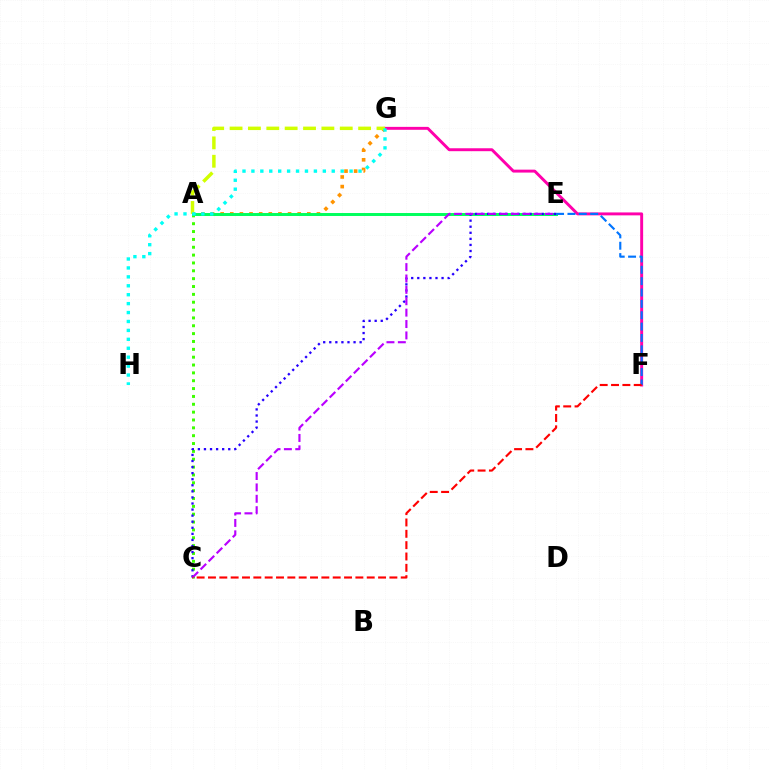{('F', 'G'): [{'color': '#ff00ac', 'line_style': 'solid', 'thickness': 2.11}], ('A', 'G'): [{'color': '#ff9400', 'line_style': 'dotted', 'thickness': 2.62}, {'color': '#d1ff00', 'line_style': 'dashed', 'thickness': 2.49}], ('A', 'C'): [{'color': '#3dff00', 'line_style': 'dotted', 'thickness': 2.13}], ('A', 'E'): [{'color': '#00ff5c', 'line_style': 'solid', 'thickness': 2.13}], ('C', 'E'): [{'color': '#2500ff', 'line_style': 'dotted', 'thickness': 1.65}, {'color': '#b900ff', 'line_style': 'dashed', 'thickness': 1.55}], ('G', 'H'): [{'color': '#00fff6', 'line_style': 'dotted', 'thickness': 2.42}], ('E', 'F'): [{'color': '#0074ff', 'line_style': 'dashed', 'thickness': 1.54}], ('C', 'F'): [{'color': '#ff0000', 'line_style': 'dashed', 'thickness': 1.54}]}